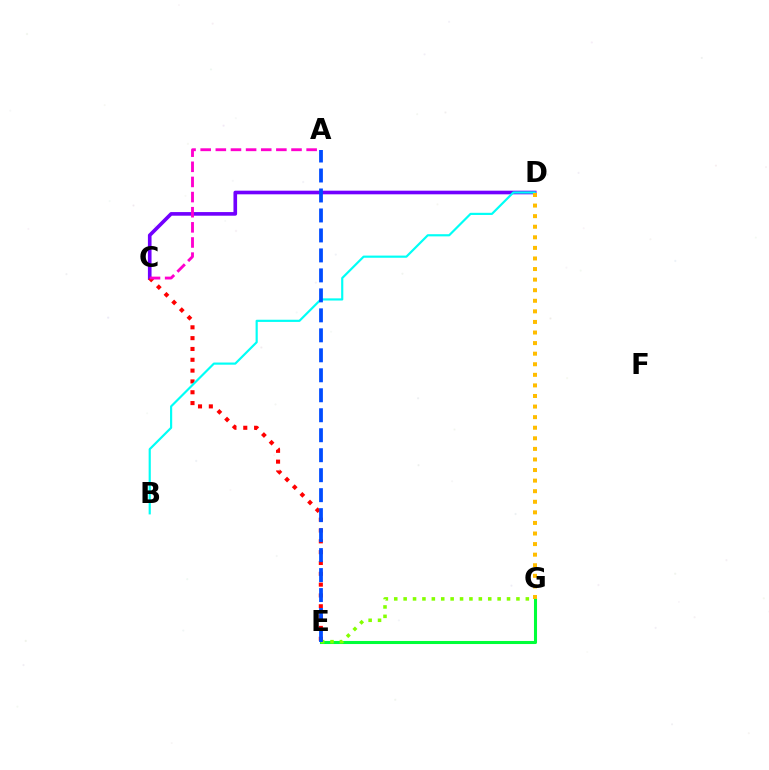{('C', 'D'): [{'color': '#7200ff', 'line_style': 'solid', 'thickness': 2.61}], ('E', 'G'): [{'color': '#00ff39', 'line_style': 'solid', 'thickness': 2.2}, {'color': '#84ff00', 'line_style': 'dotted', 'thickness': 2.55}], ('C', 'E'): [{'color': '#ff0000', 'line_style': 'dotted', 'thickness': 2.94}], ('B', 'D'): [{'color': '#00fff6', 'line_style': 'solid', 'thickness': 1.56}], ('D', 'G'): [{'color': '#ffbd00', 'line_style': 'dotted', 'thickness': 2.87}], ('A', 'E'): [{'color': '#004bff', 'line_style': 'dashed', 'thickness': 2.71}], ('A', 'C'): [{'color': '#ff00cf', 'line_style': 'dashed', 'thickness': 2.06}]}